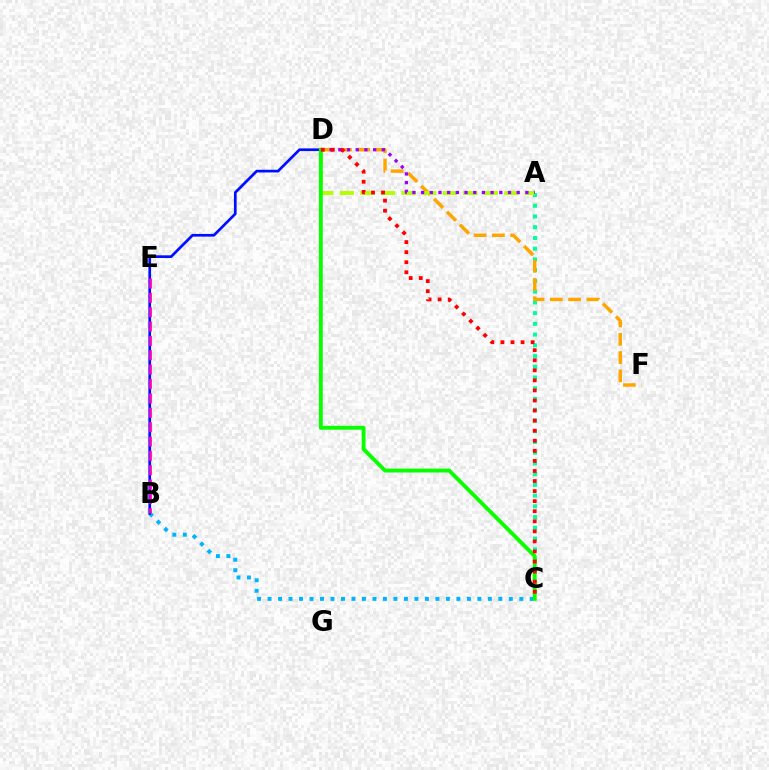{('A', 'C'): [{'color': '#00ff9d', 'line_style': 'dotted', 'thickness': 2.92}], ('B', 'C'): [{'color': '#00b5ff', 'line_style': 'dotted', 'thickness': 2.85}], ('D', 'F'): [{'color': '#ffa500', 'line_style': 'dashed', 'thickness': 2.48}], ('A', 'D'): [{'color': '#b3ff00', 'line_style': 'dashed', 'thickness': 2.79}, {'color': '#9b00ff', 'line_style': 'dotted', 'thickness': 2.36}], ('B', 'D'): [{'color': '#0010ff', 'line_style': 'solid', 'thickness': 1.95}], ('B', 'E'): [{'color': '#ff00bd', 'line_style': 'dashed', 'thickness': 1.95}], ('C', 'D'): [{'color': '#08ff00', 'line_style': 'solid', 'thickness': 2.78}, {'color': '#ff0000', 'line_style': 'dotted', 'thickness': 2.73}]}